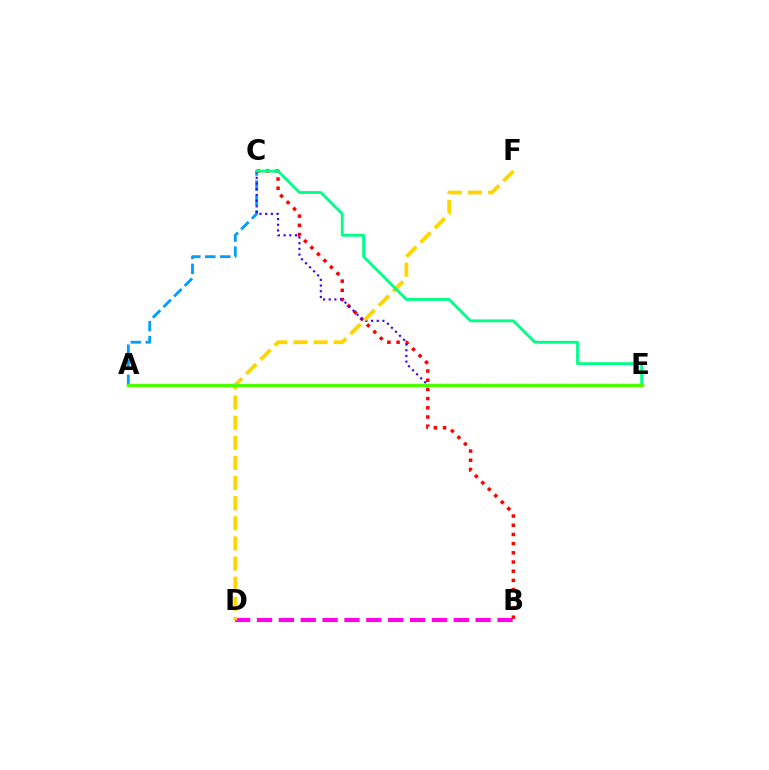{('B', 'D'): [{'color': '#ff00ed', 'line_style': 'dashed', 'thickness': 2.97}], ('A', 'C'): [{'color': '#009eff', 'line_style': 'dashed', 'thickness': 2.04}], ('B', 'C'): [{'color': '#ff0000', 'line_style': 'dotted', 'thickness': 2.5}], ('C', 'E'): [{'color': '#3700ff', 'line_style': 'dotted', 'thickness': 1.55}, {'color': '#00ff86', 'line_style': 'solid', 'thickness': 2.03}], ('D', 'F'): [{'color': '#ffd500', 'line_style': 'dashed', 'thickness': 2.73}], ('A', 'E'): [{'color': '#4fff00', 'line_style': 'solid', 'thickness': 2.46}]}